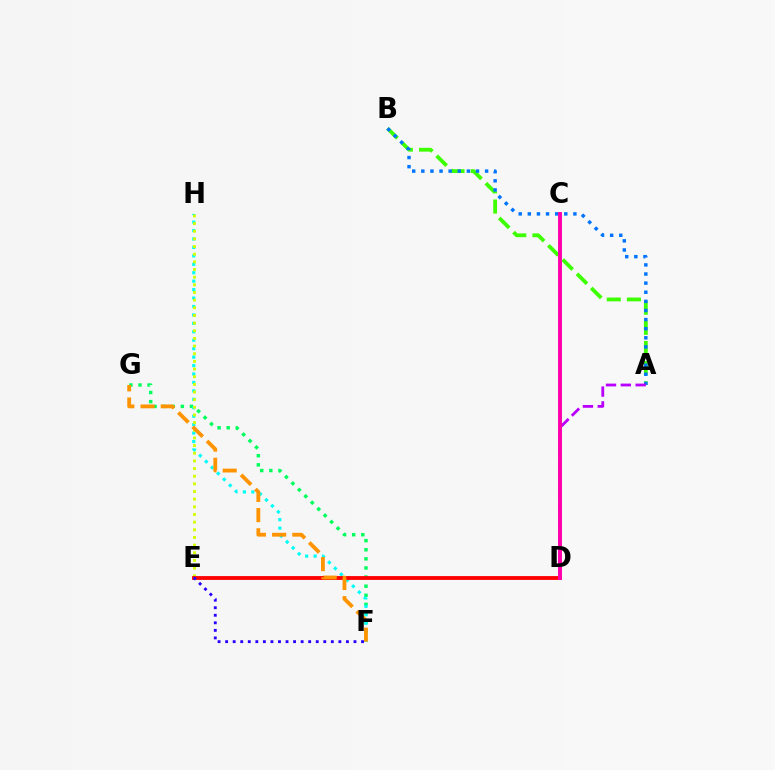{('F', 'G'): [{'color': '#00ff5c', 'line_style': 'dotted', 'thickness': 2.47}, {'color': '#ff9400', 'line_style': 'dashed', 'thickness': 2.74}], ('F', 'H'): [{'color': '#00fff6', 'line_style': 'dotted', 'thickness': 2.29}], ('A', 'B'): [{'color': '#3dff00', 'line_style': 'dashed', 'thickness': 2.74}, {'color': '#0074ff', 'line_style': 'dotted', 'thickness': 2.48}], ('E', 'H'): [{'color': '#d1ff00', 'line_style': 'dotted', 'thickness': 2.08}], ('D', 'E'): [{'color': '#ff0000', 'line_style': 'solid', 'thickness': 2.76}], ('E', 'F'): [{'color': '#2500ff', 'line_style': 'dotted', 'thickness': 2.05}], ('A', 'D'): [{'color': '#b900ff', 'line_style': 'dashed', 'thickness': 2.01}], ('C', 'D'): [{'color': '#ff00ac', 'line_style': 'solid', 'thickness': 2.83}]}